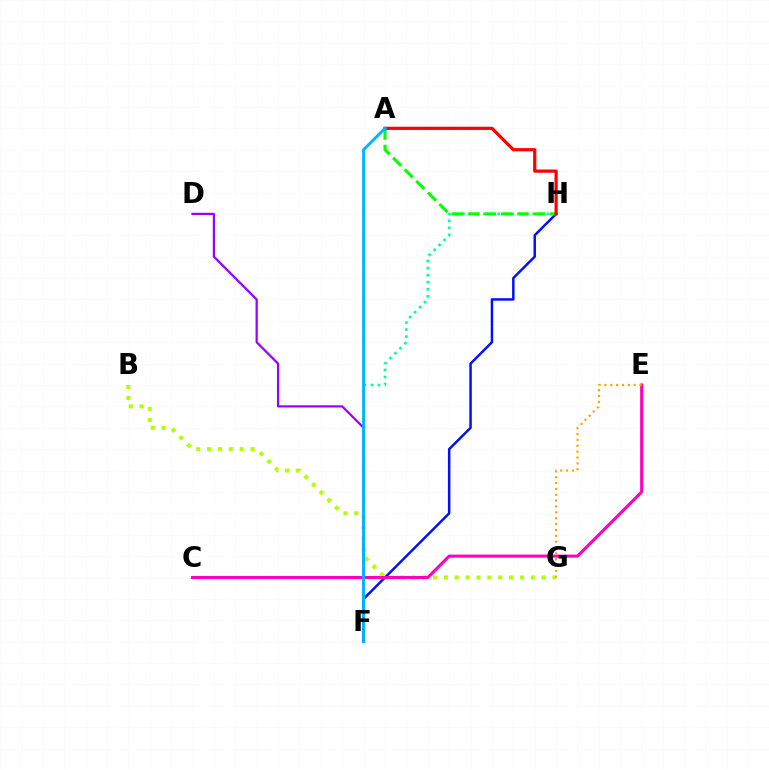{('F', 'H'): [{'color': '#00ff9d', 'line_style': 'dotted', 'thickness': 1.91}, {'color': '#0010ff', 'line_style': 'solid', 'thickness': 1.79}], ('B', 'G'): [{'color': '#b3ff00', 'line_style': 'dotted', 'thickness': 2.95}], ('A', 'H'): [{'color': '#08ff00', 'line_style': 'dashed', 'thickness': 2.23}, {'color': '#ff0000', 'line_style': 'solid', 'thickness': 2.3}], ('D', 'F'): [{'color': '#9b00ff', 'line_style': 'solid', 'thickness': 1.61}], ('C', 'E'): [{'color': '#ff00bd', 'line_style': 'solid', 'thickness': 2.19}], ('E', 'G'): [{'color': '#ffa500', 'line_style': 'dotted', 'thickness': 1.59}], ('A', 'F'): [{'color': '#00b5ff', 'line_style': 'solid', 'thickness': 2.11}]}